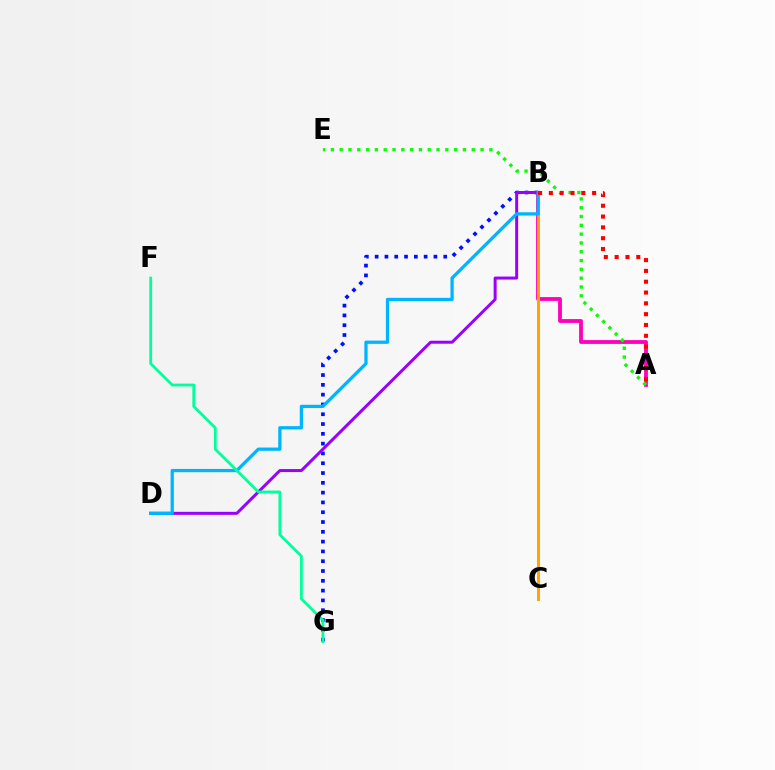{('B', 'G'): [{'color': '#0010ff', 'line_style': 'dotted', 'thickness': 2.66}], ('B', 'C'): [{'color': '#b3ff00', 'line_style': 'solid', 'thickness': 1.9}, {'color': '#ffa500', 'line_style': 'solid', 'thickness': 2.12}], ('A', 'B'): [{'color': '#ff00bd', 'line_style': 'solid', 'thickness': 2.75}, {'color': '#ff0000', 'line_style': 'dotted', 'thickness': 2.94}], ('A', 'E'): [{'color': '#08ff00', 'line_style': 'dotted', 'thickness': 2.39}], ('B', 'D'): [{'color': '#9b00ff', 'line_style': 'solid', 'thickness': 2.15}, {'color': '#00b5ff', 'line_style': 'solid', 'thickness': 2.35}], ('F', 'G'): [{'color': '#00ff9d', 'line_style': 'solid', 'thickness': 2.01}]}